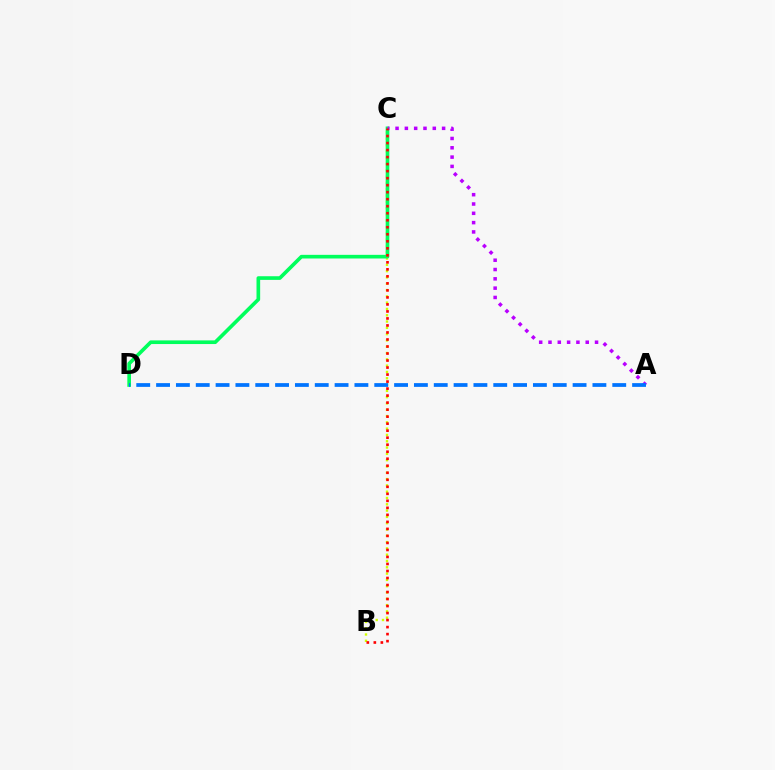{('B', 'C'): [{'color': '#d1ff00', 'line_style': 'dotted', 'thickness': 1.71}, {'color': '#ff0000', 'line_style': 'dotted', 'thickness': 1.91}], ('C', 'D'): [{'color': '#00ff5c', 'line_style': 'solid', 'thickness': 2.63}], ('A', 'C'): [{'color': '#b900ff', 'line_style': 'dotted', 'thickness': 2.53}], ('A', 'D'): [{'color': '#0074ff', 'line_style': 'dashed', 'thickness': 2.69}]}